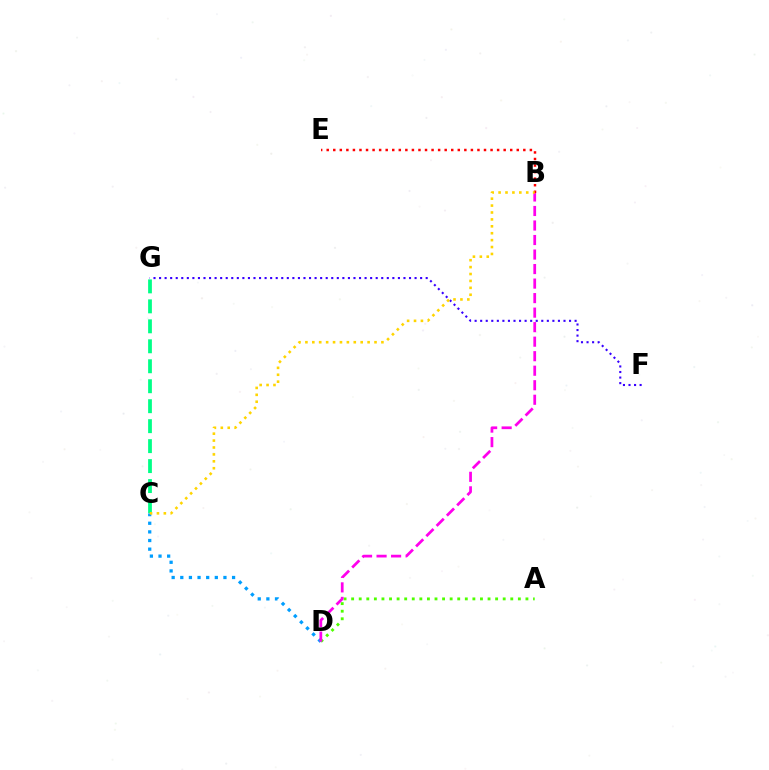{('A', 'D'): [{'color': '#4fff00', 'line_style': 'dotted', 'thickness': 2.06}], ('F', 'G'): [{'color': '#3700ff', 'line_style': 'dotted', 'thickness': 1.51}], ('C', 'G'): [{'color': '#00ff86', 'line_style': 'dashed', 'thickness': 2.71}], ('C', 'D'): [{'color': '#009eff', 'line_style': 'dotted', 'thickness': 2.35}], ('B', 'D'): [{'color': '#ff00ed', 'line_style': 'dashed', 'thickness': 1.97}], ('B', 'E'): [{'color': '#ff0000', 'line_style': 'dotted', 'thickness': 1.78}], ('B', 'C'): [{'color': '#ffd500', 'line_style': 'dotted', 'thickness': 1.88}]}